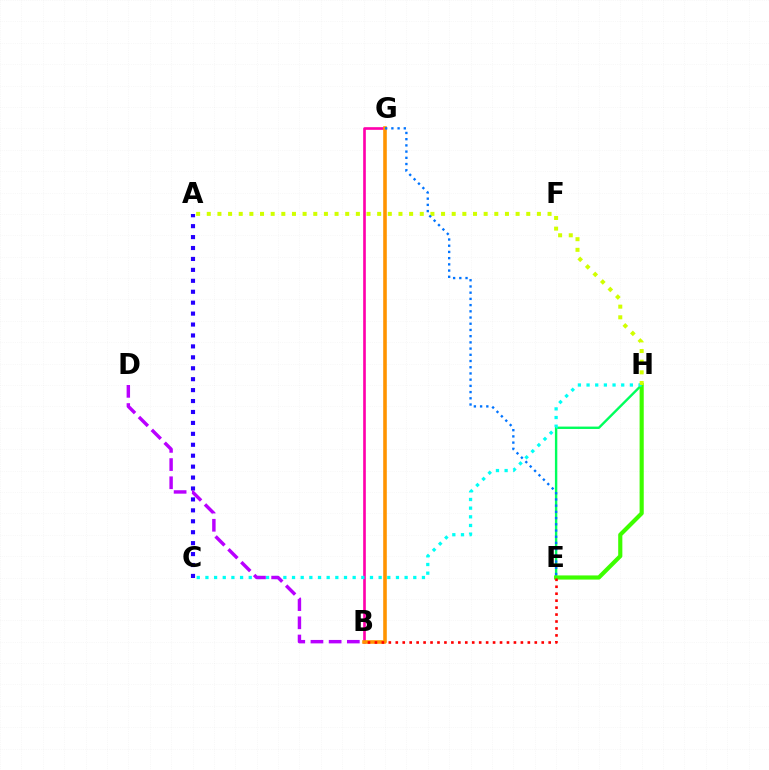{('B', 'G'): [{'color': '#ff00ac', 'line_style': 'solid', 'thickness': 1.91}, {'color': '#ff9400', 'line_style': 'solid', 'thickness': 2.59}], ('E', 'H'): [{'color': '#00ff5c', 'line_style': 'solid', 'thickness': 1.72}, {'color': '#3dff00', 'line_style': 'solid', 'thickness': 2.99}], ('B', 'E'): [{'color': '#ff0000', 'line_style': 'dotted', 'thickness': 1.89}], ('C', 'H'): [{'color': '#00fff6', 'line_style': 'dotted', 'thickness': 2.35}], ('A', 'C'): [{'color': '#2500ff', 'line_style': 'dotted', 'thickness': 2.97}], ('B', 'D'): [{'color': '#b900ff', 'line_style': 'dashed', 'thickness': 2.47}], ('A', 'H'): [{'color': '#d1ff00', 'line_style': 'dotted', 'thickness': 2.89}], ('E', 'G'): [{'color': '#0074ff', 'line_style': 'dotted', 'thickness': 1.69}]}